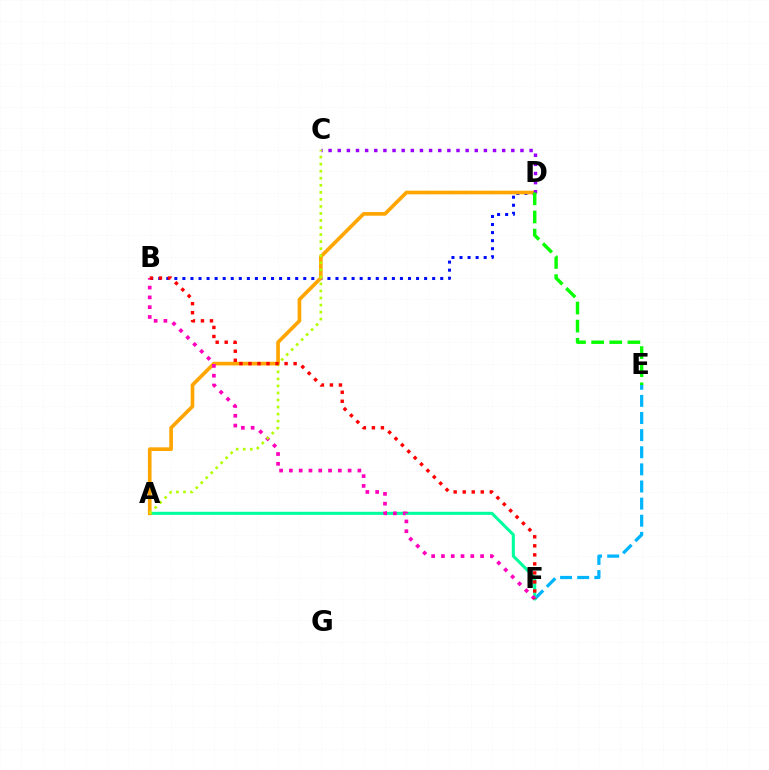{('E', 'F'): [{'color': '#00b5ff', 'line_style': 'dashed', 'thickness': 2.33}], ('A', 'F'): [{'color': '#00ff9d', 'line_style': 'solid', 'thickness': 2.21}], ('B', 'D'): [{'color': '#0010ff', 'line_style': 'dotted', 'thickness': 2.19}], ('A', 'D'): [{'color': '#ffa500', 'line_style': 'solid', 'thickness': 2.64}], ('C', 'D'): [{'color': '#9b00ff', 'line_style': 'dotted', 'thickness': 2.48}], ('B', 'F'): [{'color': '#ff00bd', 'line_style': 'dotted', 'thickness': 2.66}, {'color': '#ff0000', 'line_style': 'dotted', 'thickness': 2.45}], ('A', 'C'): [{'color': '#b3ff00', 'line_style': 'dotted', 'thickness': 1.91}], ('D', 'E'): [{'color': '#08ff00', 'line_style': 'dashed', 'thickness': 2.46}]}